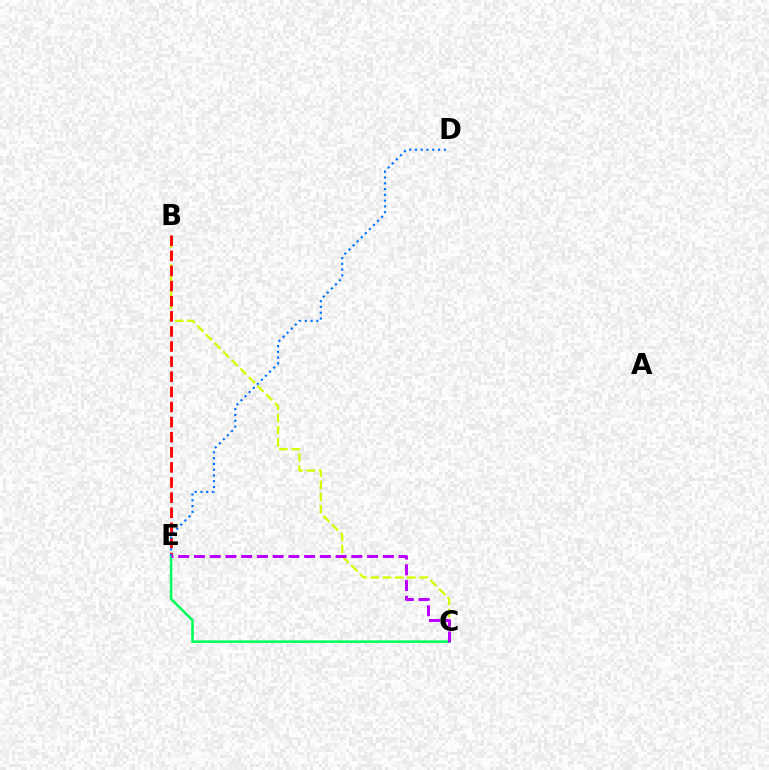{('B', 'C'): [{'color': '#d1ff00', 'line_style': 'dashed', 'thickness': 1.65}], ('B', 'E'): [{'color': '#ff0000', 'line_style': 'dashed', 'thickness': 2.05}], ('C', 'E'): [{'color': '#00ff5c', 'line_style': 'solid', 'thickness': 1.85}, {'color': '#b900ff', 'line_style': 'dashed', 'thickness': 2.14}], ('D', 'E'): [{'color': '#0074ff', 'line_style': 'dotted', 'thickness': 1.57}]}